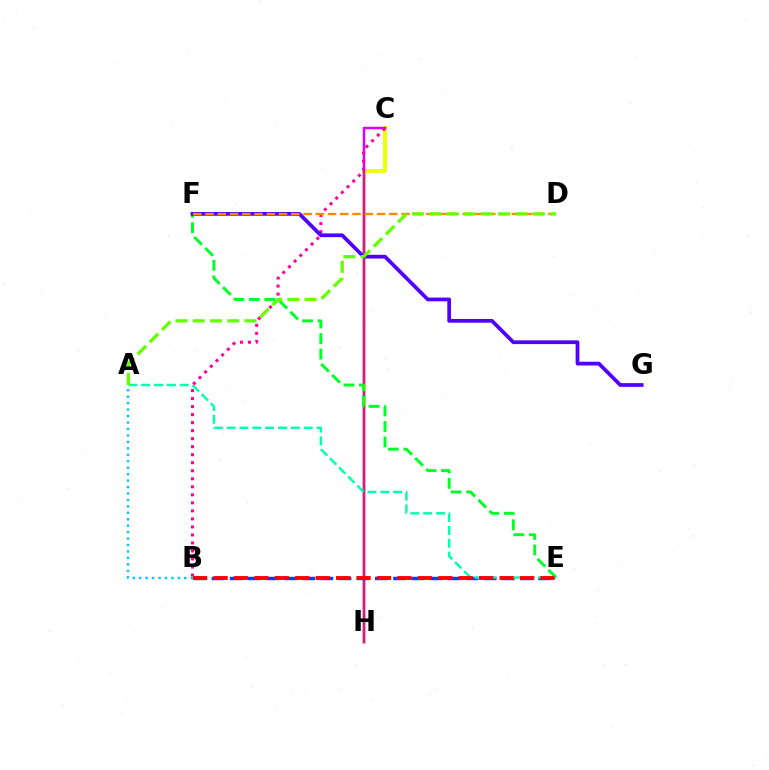{('C', 'H'): [{'color': '#eeff00', 'line_style': 'solid', 'thickness': 2.8}, {'color': '#d600ff', 'line_style': 'solid', 'thickness': 1.8}], ('B', 'E'): [{'color': '#003fff', 'line_style': 'dashed', 'thickness': 2.47}, {'color': '#ff0000', 'line_style': 'dashed', 'thickness': 2.78}], ('E', 'F'): [{'color': '#00ff27', 'line_style': 'dashed', 'thickness': 2.11}], ('A', 'E'): [{'color': '#00ffaf', 'line_style': 'dashed', 'thickness': 1.75}], ('B', 'C'): [{'color': '#ff00a0', 'line_style': 'dotted', 'thickness': 2.18}], ('A', 'B'): [{'color': '#00c7ff', 'line_style': 'dotted', 'thickness': 1.75}], ('F', 'G'): [{'color': '#4f00ff', 'line_style': 'solid', 'thickness': 2.69}], ('D', 'F'): [{'color': '#ff8800', 'line_style': 'dashed', 'thickness': 1.66}], ('A', 'D'): [{'color': '#66ff00', 'line_style': 'dashed', 'thickness': 2.34}]}